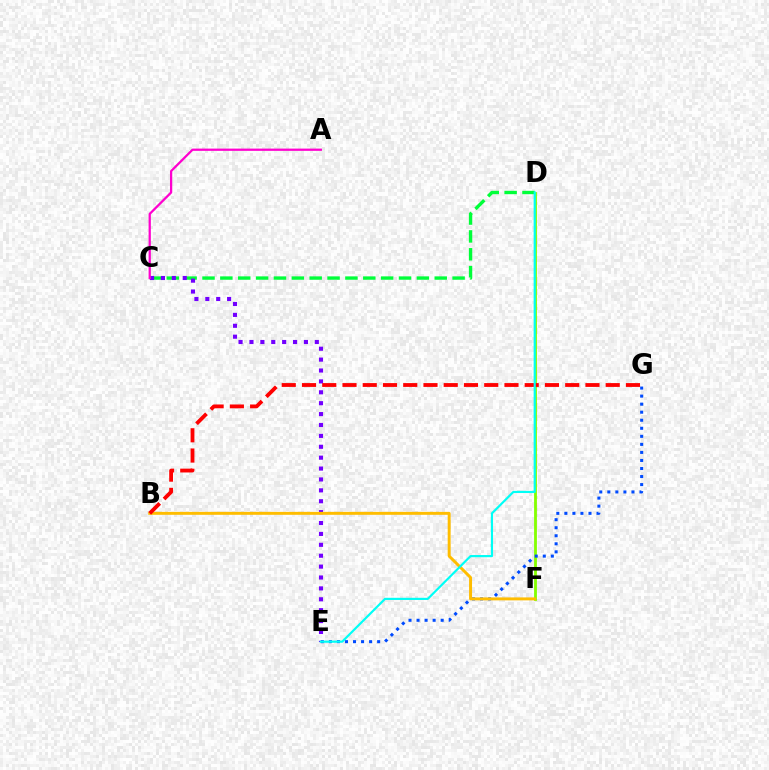{('D', 'F'): [{'color': '#84ff00', 'line_style': 'solid', 'thickness': 2.03}], ('E', 'G'): [{'color': '#004bff', 'line_style': 'dotted', 'thickness': 2.19}], ('C', 'D'): [{'color': '#00ff39', 'line_style': 'dashed', 'thickness': 2.43}], ('C', 'E'): [{'color': '#7200ff', 'line_style': 'dotted', 'thickness': 2.96}], ('B', 'F'): [{'color': '#ffbd00', 'line_style': 'solid', 'thickness': 2.12}], ('A', 'C'): [{'color': '#ff00cf', 'line_style': 'solid', 'thickness': 1.63}], ('B', 'G'): [{'color': '#ff0000', 'line_style': 'dashed', 'thickness': 2.75}], ('D', 'E'): [{'color': '#00fff6', 'line_style': 'solid', 'thickness': 1.56}]}